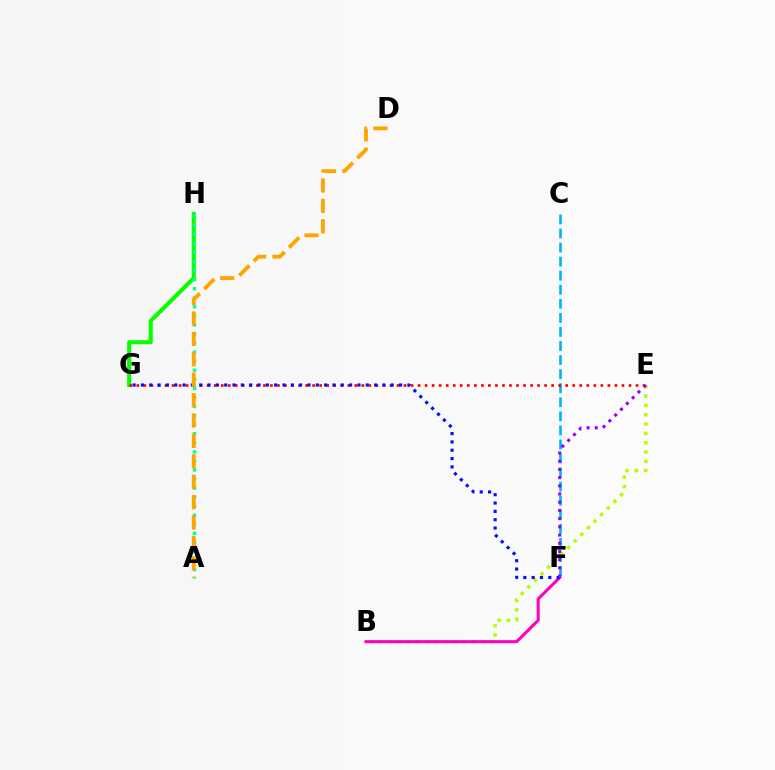{('C', 'F'): [{'color': '#00b5ff', 'line_style': 'dashed', 'thickness': 1.91}], ('B', 'E'): [{'color': '#b3ff00', 'line_style': 'dotted', 'thickness': 2.54}], ('G', 'H'): [{'color': '#08ff00', 'line_style': 'solid', 'thickness': 2.93}], ('E', 'G'): [{'color': '#ff0000', 'line_style': 'dotted', 'thickness': 1.91}], ('B', 'F'): [{'color': '#ff00bd', 'line_style': 'solid', 'thickness': 2.19}], ('A', 'H'): [{'color': '#00ff9d', 'line_style': 'dotted', 'thickness': 2.46}], ('F', 'G'): [{'color': '#0010ff', 'line_style': 'dotted', 'thickness': 2.26}], ('E', 'F'): [{'color': '#9b00ff', 'line_style': 'dotted', 'thickness': 2.23}], ('A', 'D'): [{'color': '#ffa500', 'line_style': 'dashed', 'thickness': 2.77}]}